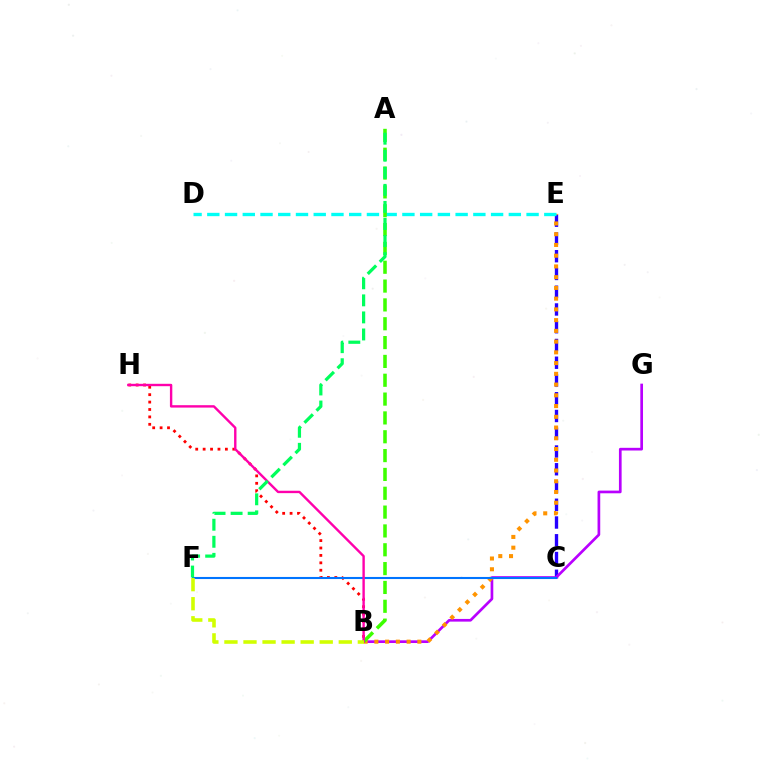{('C', 'E'): [{'color': '#2500ff', 'line_style': 'dashed', 'thickness': 2.41}], ('B', 'H'): [{'color': '#ff0000', 'line_style': 'dotted', 'thickness': 2.01}, {'color': '#ff00ac', 'line_style': 'solid', 'thickness': 1.72}], ('B', 'G'): [{'color': '#b900ff', 'line_style': 'solid', 'thickness': 1.94}], ('B', 'E'): [{'color': '#ff9400', 'line_style': 'dotted', 'thickness': 2.92}], ('C', 'F'): [{'color': '#0074ff', 'line_style': 'solid', 'thickness': 1.51}], ('D', 'E'): [{'color': '#00fff6', 'line_style': 'dashed', 'thickness': 2.41}], ('A', 'B'): [{'color': '#3dff00', 'line_style': 'dashed', 'thickness': 2.56}], ('B', 'F'): [{'color': '#d1ff00', 'line_style': 'dashed', 'thickness': 2.59}], ('A', 'F'): [{'color': '#00ff5c', 'line_style': 'dashed', 'thickness': 2.32}]}